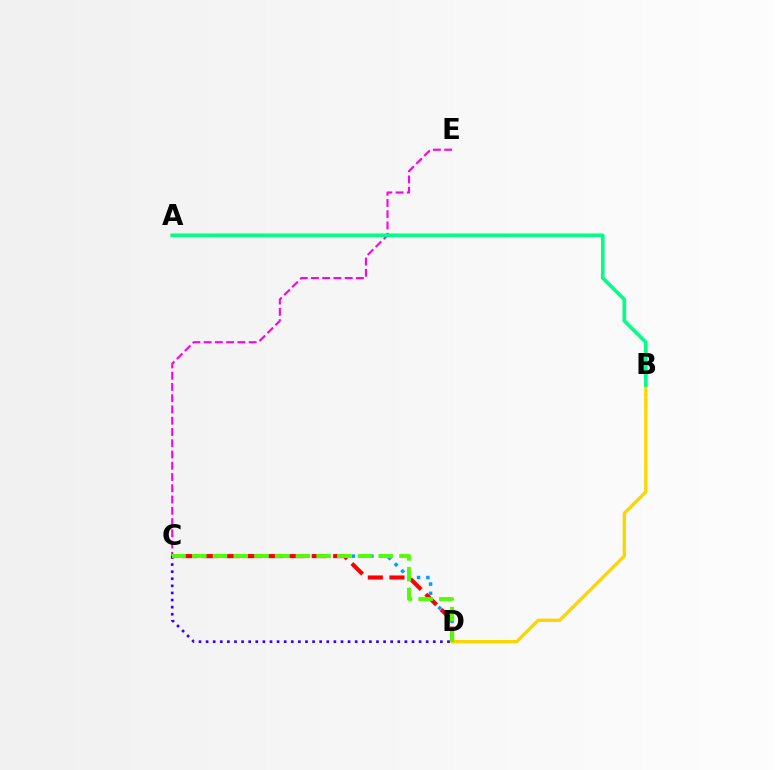{('C', 'D'): [{'color': '#009eff', 'line_style': 'dotted', 'thickness': 2.52}, {'color': '#ff0000', 'line_style': 'dashed', 'thickness': 2.94}, {'color': '#3700ff', 'line_style': 'dotted', 'thickness': 1.93}, {'color': '#4fff00', 'line_style': 'dashed', 'thickness': 2.81}], ('C', 'E'): [{'color': '#ff00ed', 'line_style': 'dashed', 'thickness': 1.53}], ('B', 'D'): [{'color': '#ffd500', 'line_style': 'solid', 'thickness': 2.41}], ('A', 'B'): [{'color': '#00ff86', 'line_style': 'solid', 'thickness': 2.6}]}